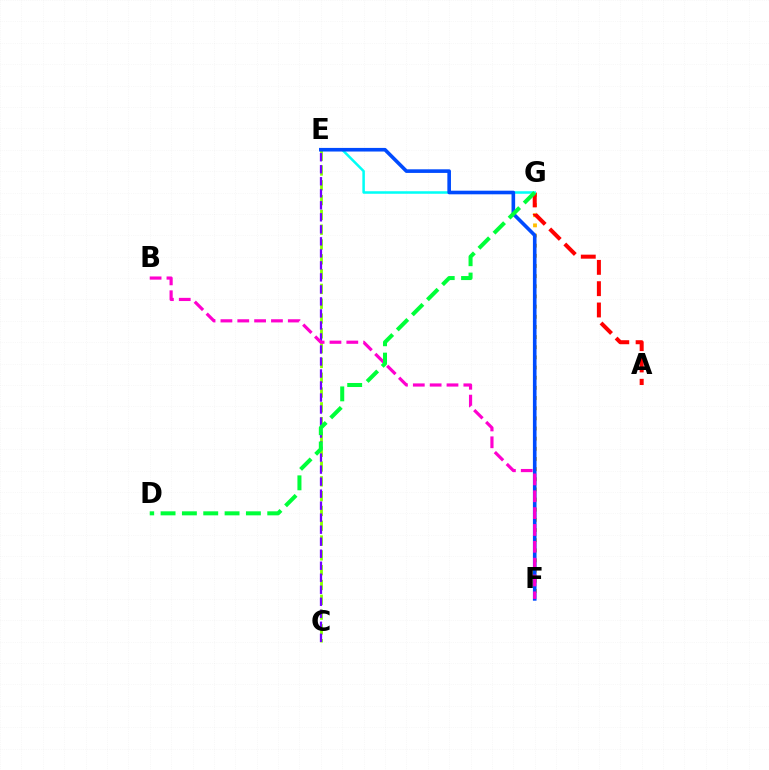{('F', 'G'): [{'color': '#ffbd00', 'line_style': 'dotted', 'thickness': 2.76}], ('A', 'G'): [{'color': '#ff0000', 'line_style': 'dashed', 'thickness': 2.89}], ('C', 'E'): [{'color': '#84ff00', 'line_style': 'dashed', 'thickness': 2.01}, {'color': '#7200ff', 'line_style': 'dashed', 'thickness': 1.63}], ('E', 'G'): [{'color': '#00fff6', 'line_style': 'solid', 'thickness': 1.82}], ('E', 'F'): [{'color': '#004bff', 'line_style': 'solid', 'thickness': 2.6}], ('B', 'F'): [{'color': '#ff00cf', 'line_style': 'dashed', 'thickness': 2.29}], ('D', 'G'): [{'color': '#00ff39', 'line_style': 'dashed', 'thickness': 2.9}]}